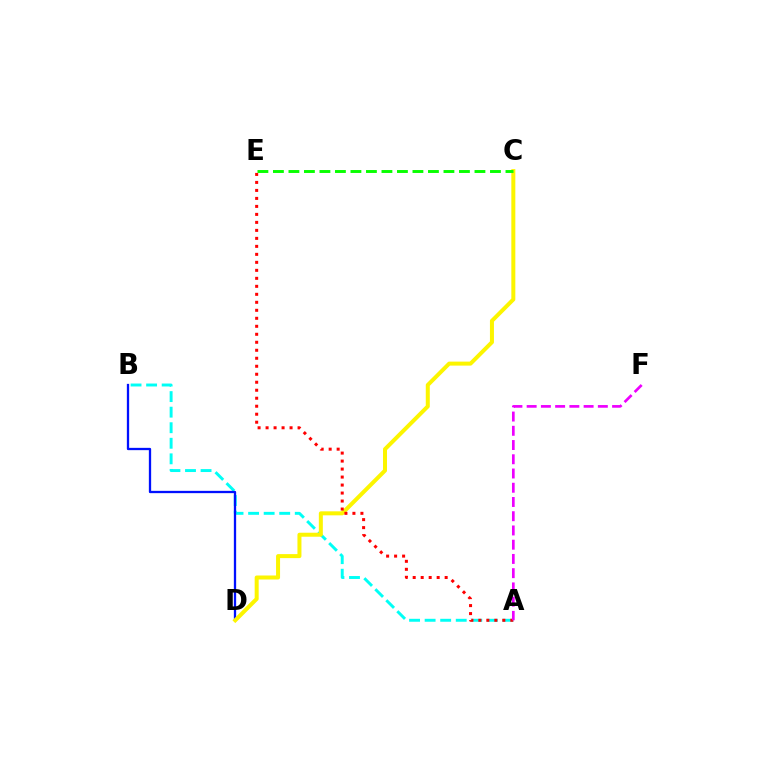{('A', 'B'): [{'color': '#00fff6', 'line_style': 'dashed', 'thickness': 2.11}], ('B', 'D'): [{'color': '#0010ff', 'line_style': 'solid', 'thickness': 1.65}], ('C', 'D'): [{'color': '#fcf500', 'line_style': 'solid', 'thickness': 2.88}], ('A', 'E'): [{'color': '#ff0000', 'line_style': 'dotted', 'thickness': 2.17}], ('C', 'E'): [{'color': '#08ff00', 'line_style': 'dashed', 'thickness': 2.11}], ('A', 'F'): [{'color': '#ee00ff', 'line_style': 'dashed', 'thickness': 1.93}]}